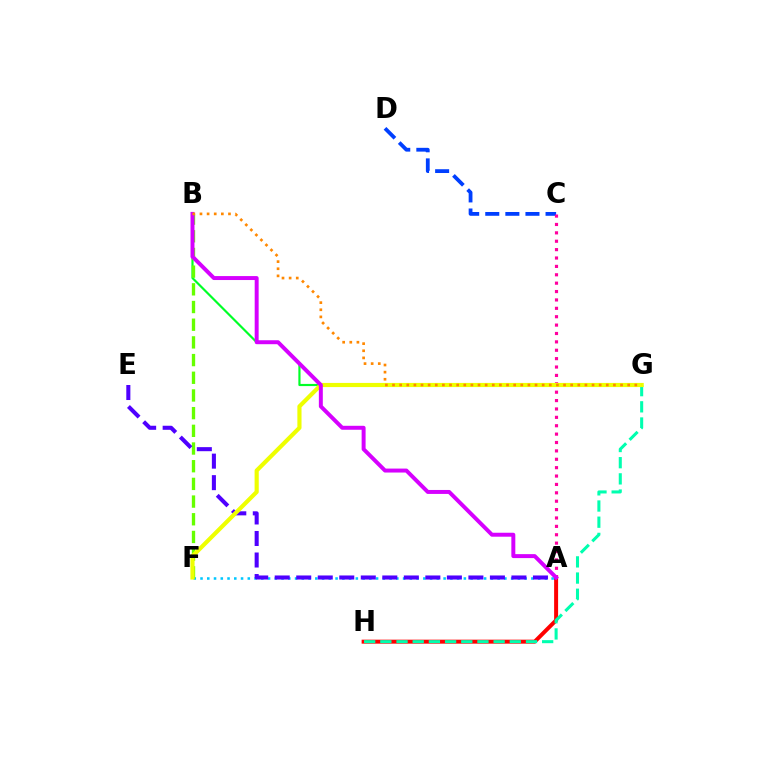{('A', 'H'): [{'color': '#ff0000', 'line_style': 'solid', 'thickness': 2.86}], ('C', 'D'): [{'color': '#003fff', 'line_style': 'dashed', 'thickness': 2.73}], ('A', 'F'): [{'color': '#00c7ff', 'line_style': 'dotted', 'thickness': 1.83}], ('B', 'G'): [{'color': '#00ff27', 'line_style': 'solid', 'thickness': 1.56}, {'color': '#ff8800', 'line_style': 'dotted', 'thickness': 1.94}], ('A', 'C'): [{'color': '#ff00a0', 'line_style': 'dotted', 'thickness': 2.28}], ('G', 'H'): [{'color': '#00ffaf', 'line_style': 'dashed', 'thickness': 2.2}], ('B', 'F'): [{'color': '#66ff00', 'line_style': 'dashed', 'thickness': 2.4}], ('A', 'E'): [{'color': '#4f00ff', 'line_style': 'dashed', 'thickness': 2.92}], ('F', 'G'): [{'color': '#eeff00', 'line_style': 'solid', 'thickness': 2.99}], ('A', 'B'): [{'color': '#d600ff', 'line_style': 'solid', 'thickness': 2.85}]}